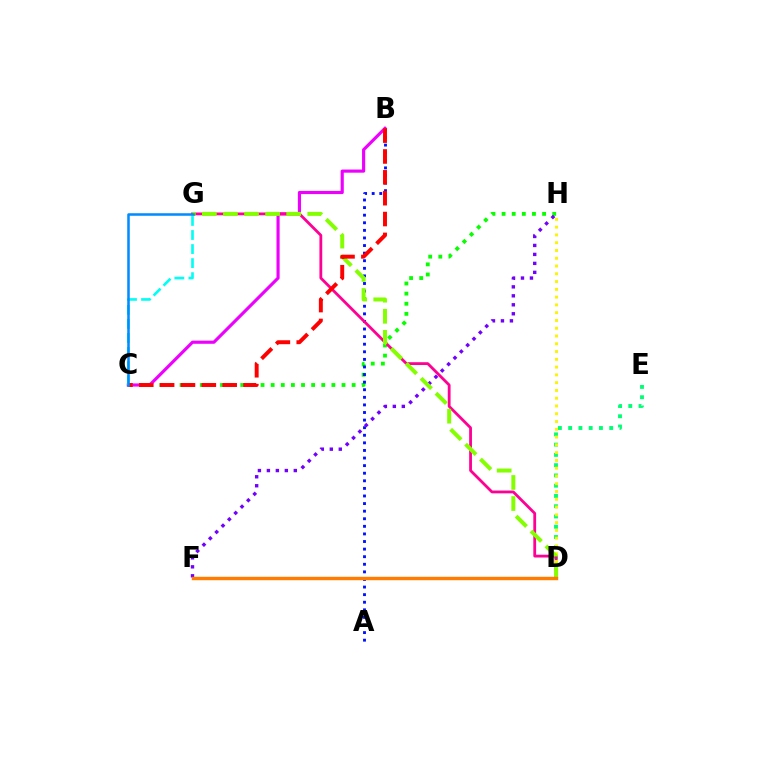{('C', 'H'): [{'color': '#08ff00', 'line_style': 'dotted', 'thickness': 2.75}], ('A', 'B'): [{'color': '#0010ff', 'line_style': 'dotted', 'thickness': 2.06}], ('D', 'E'): [{'color': '#00ff74', 'line_style': 'dotted', 'thickness': 2.79}], ('B', 'C'): [{'color': '#ee00ff', 'line_style': 'solid', 'thickness': 2.26}, {'color': '#ff0000', 'line_style': 'dashed', 'thickness': 2.83}], ('D', 'G'): [{'color': '#ff0094', 'line_style': 'solid', 'thickness': 2.02}, {'color': '#84ff00', 'line_style': 'dashed', 'thickness': 2.86}], ('C', 'G'): [{'color': '#00fff6', 'line_style': 'dashed', 'thickness': 1.91}, {'color': '#008cff', 'line_style': 'solid', 'thickness': 1.83}], ('D', 'H'): [{'color': '#fcf500', 'line_style': 'dotted', 'thickness': 2.11}], ('F', 'H'): [{'color': '#7200ff', 'line_style': 'dotted', 'thickness': 2.44}], ('D', 'F'): [{'color': '#ff7c00', 'line_style': 'solid', 'thickness': 2.46}]}